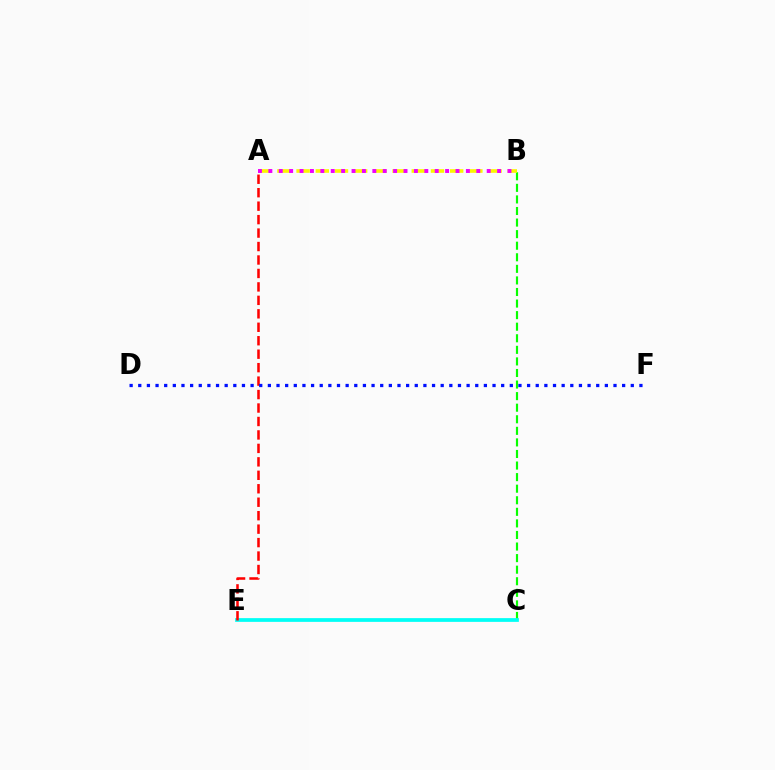{('B', 'C'): [{'color': '#08ff00', 'line_style': 'dashed', 'thickness': 1.57}], ('A', 'B'): [{'color': '#fcf500', 'line_style': 'dashed', 'thickness': 2.61}, {'color': '#ee00ff', 'line_style': 'dotted', 'thickness': 2.82}], ('C', 'E'): [{'color': '#00fff6', 'line_style': 'solid', 'thickness': 2.7}], ('A', 'E'): [{'color': '#ff0000', 'line_style': 'dashed', 'thickness': 1.83}], ('D', 'F'): [{'color': '#0010ff', 'line_style': 'dotted', 'thickness': 2.35}]}